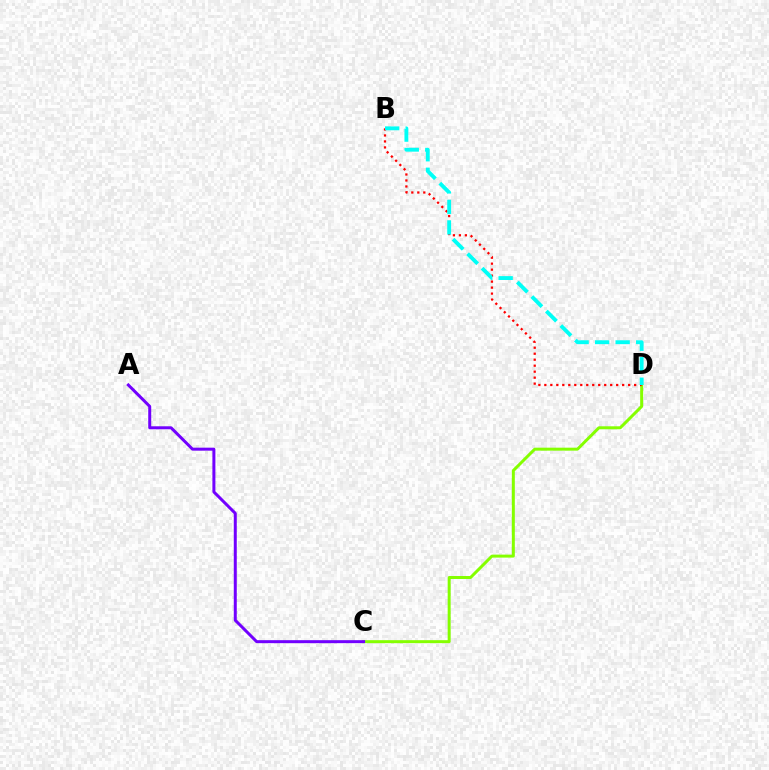{('C', 'D'): [{'color': '#84ff00', 'line_style': 'solid', 'thickness': 2.15}], ('A', 'C'): [{'color': '#7200ff', 'line_style': 'solid', 'thickness': 2.15}], ('B', 'D'): [{'color': '#ff0000', 'line_style': 'dotted', 'thickness': 1.63}, {'color': '#00fff6', 'line_style': 'dashed', 'thickness': 2.79}]}